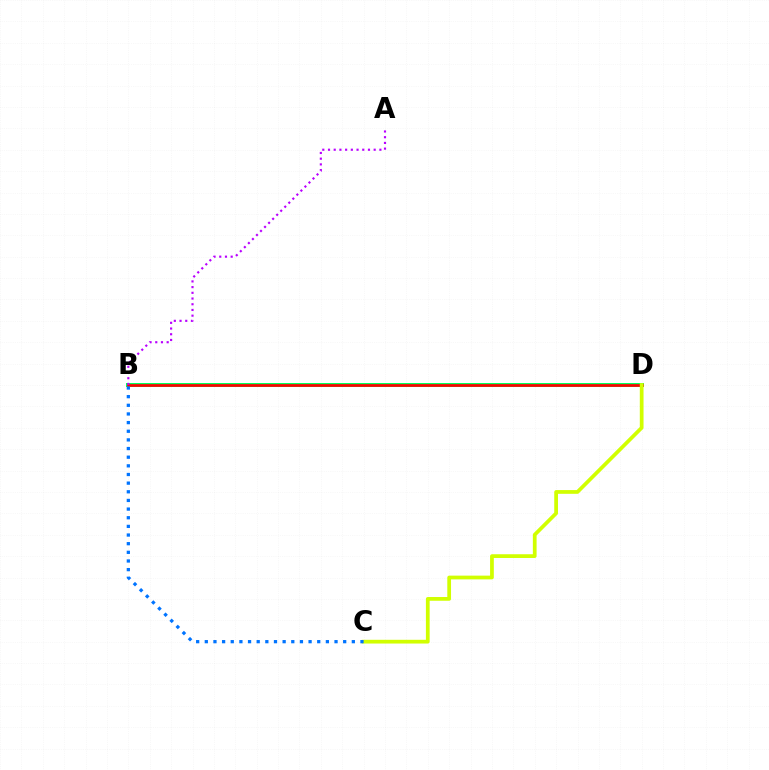{('B', 'D'): [{'color': '#00ff5c', 'line_style': 'solid', 'thickness': 2.88}, {'color': '#ff0000', 'line_style': 'solid', 'thickness': 1.92}], ('C', 'D'): [{'color': '#d1ff00', 'line_style': 'solid', 'thickness': 2.7}], ('A', 'B'): [{'color': '#b900ff', 'line_style': 'dotted', 'thickness': 1.55}], ('B', 'C'): [{'color': '#0074ff', 'line_style': 'dotted', 'thickness': 2.35}]}